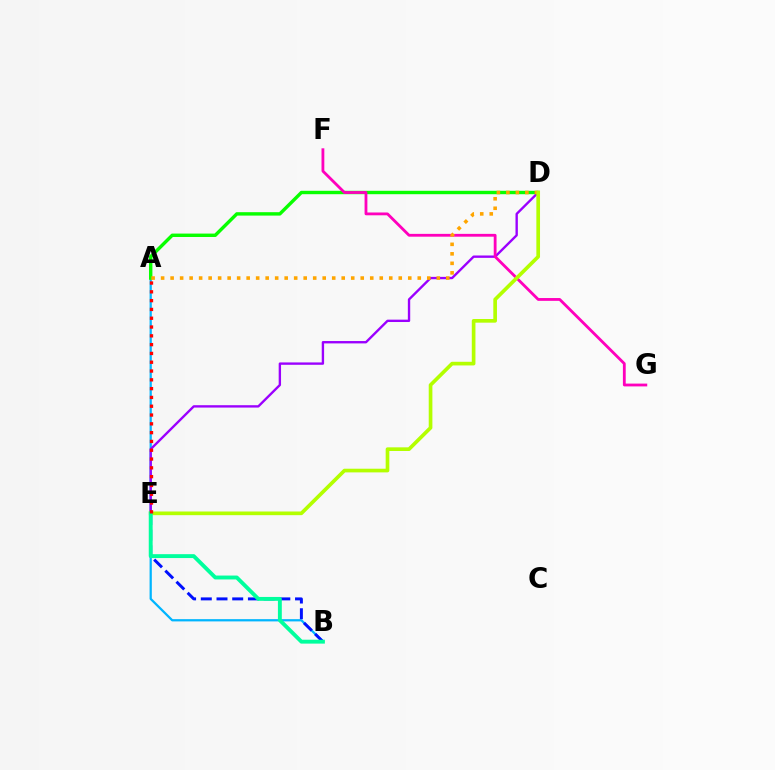{('A', 'B'): [{'color': '#00b5ff', 'line_style': 'solid', 'thickness': 1.62}], ('D', 'E'): [{'color': '#9b00ff', 'line_style': 'solid', 'thickness': 1.7}, {'color': '#b3ff00', 'line_style': 'solid', 'thickness': 2.64}], ('A', 'D'): [{'color': '#08ff00', 'line_style': 'solid', 'thickness': 2.45}, {'color': '#ffa500', 'line_style': 'dotted', 'thickness': 2.58}], ('F', 'G'): [{'color': '#ff00bd', 'line_style': 'solid', 'thickness': 2.02}], ('B', 'E'): [{'color': '#0010ff', 'line_style': 'dashed', 'thickness': 2.13}, {'color': '#00ff9d', 'line_style': 'solid', 'thickness': 2.8}], ('A', 'E'): [{'color': '#ff0000', 'line_style': 'dotted', 'thickness': 2.39}]}